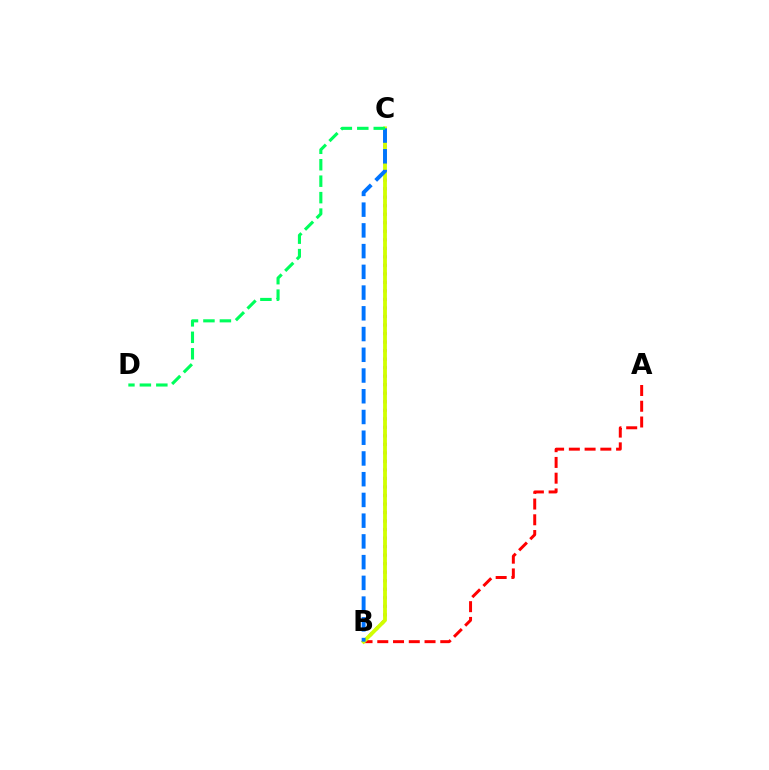{('A', 'B'): [{'color': '#ff0000', 'line_style': 'dashed', 'thickness': 2.14}], ('B', 'C'): [{'color': '#b900ff', 'line_style': 'dotted', 'thickness': 2.32}, {'color': '#d1ff00', 'line_style': 'solid', 'thickness': 2.74}, {'color': '#0074ff', 'line_style': 'dashed', 'thickness': 2.82}], ('C', 'D'): [{'color': '#00ff5c', 'line_style': 'dashed', 'thickness': 2.24}]}